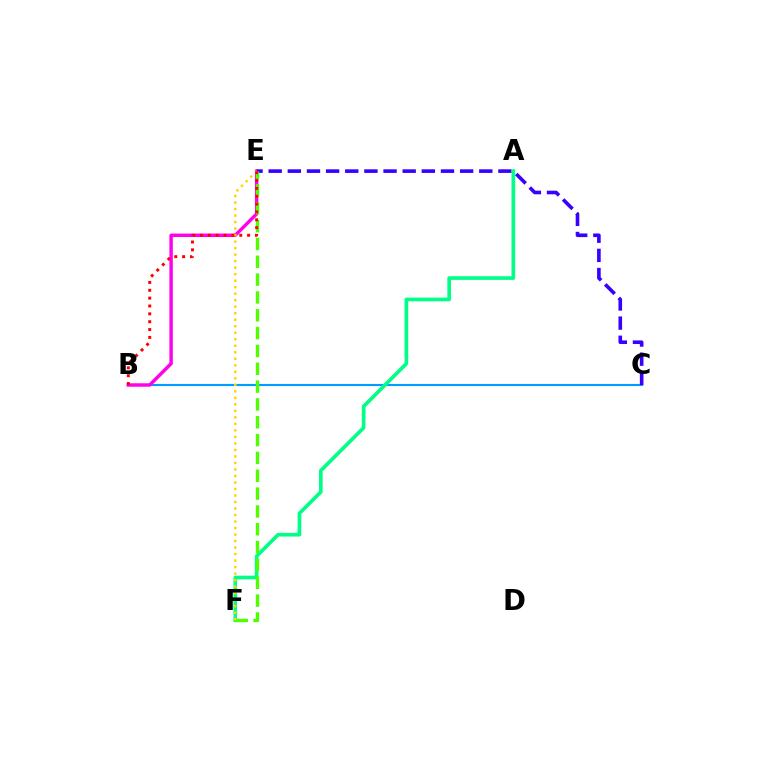{('B', 'C'): [{'color': '#009eff', 'line_style': 'solid', 'thickness': 1.53}], ('B', 'E'): [{'color': '#ff00ed', 'line_style': 'solid', 'thickness': 2.47}, {'color': '#ff0000', 'line_style': 'dotted', 'thickness': 2.13}], ('C', 'E'): [{'color': '#3700ff', 'line_style': 'dashed', 'thickness': 2.6}], ('A', 'F'): [{'color': '#00ff86', 'line_style': 'solid', 'thickness': 2.63}], ('E', 'F'): [{'color': '#4fff00', 'line_style': 'dashed', 'thickness': 2.42}, {'color': '#ffd500', 'line_style': 'dotted', 'thickness': 1.77}]}